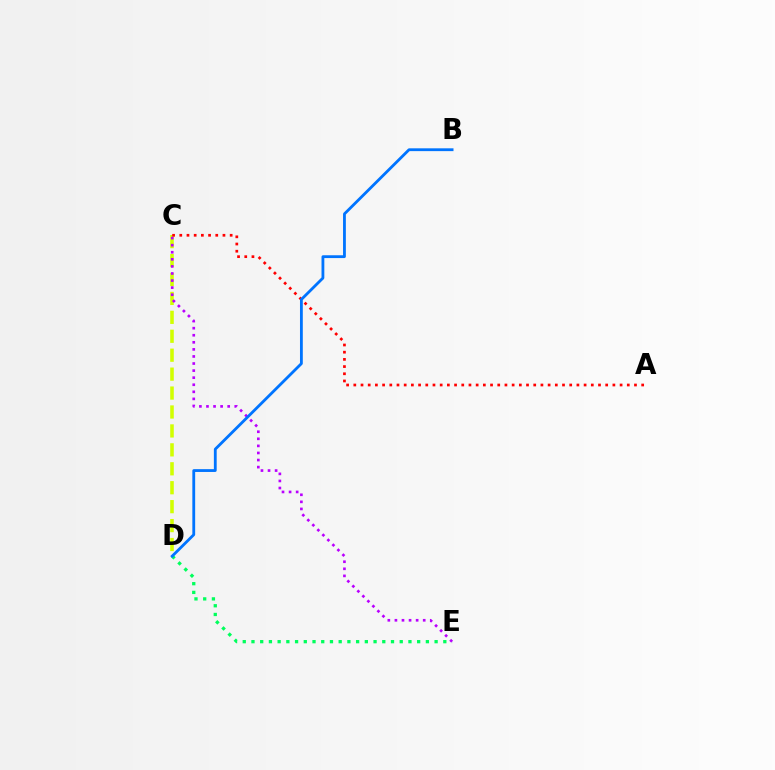{('D', 'E'): [{'color': '#00ff5c', 'line_style': 'dotted', 'thickness': 2.37}], ('C', 'D'): [{'color': '#d1ff00', 'line_style': 'dashed', 'thickness': 2.57}], ('A', 'C'): [{'color': '#ff0000', 'line_style': 'dotted', 'thickness': 1.96}], ('C', 'E'): [{'color': '#b900ff', 'line_style': 'dotted', 'thickness': 1.92}], ('B', 'D'): [{'color': '#0074ff', 'line_style': 'solid', 'thickness': 2.03}]}